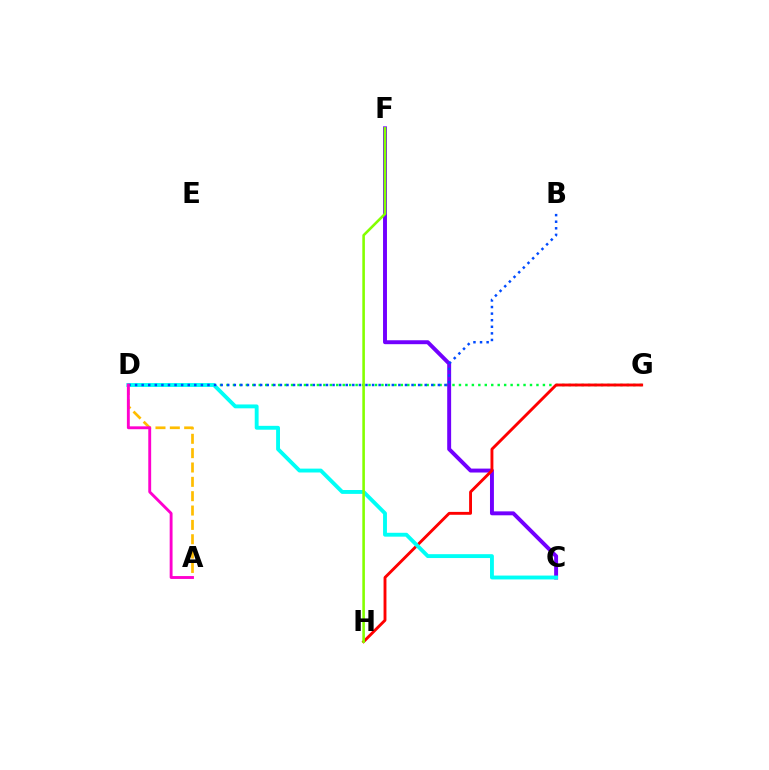{('D', 'G'): [{'color': '#00ff39', 'line_style': 'dotted', 'thickness': 1.75}], ('C', 'F'): [{'color': '#7200ff', 'line_style': 'solid', 'thickness': 2.83}], ('G', 'H'): [{'color': '#ff0000', 'line_style': 'solid', 'thickness': 2.08}], ('A', 'D'): [{'color': '#ffbd00', 'line_style': 'dashed', 'thickness': 1.95}, {'color': '#ff00cf', 'line_style': 'solid', 'thickness': 2.07}], ('C', 'D'): [{'color': '#00fff6', 'line_style': 'solid', 'thickness': 2.79}], ('B', 'D'): [{'color': '#004bff', 'line_style': 'dotted', 'thickness': 1.79}], ('F', 'H'): [{'color': '#84ff00', 'line_style': 'solid', 'thickness': 1.87}]}